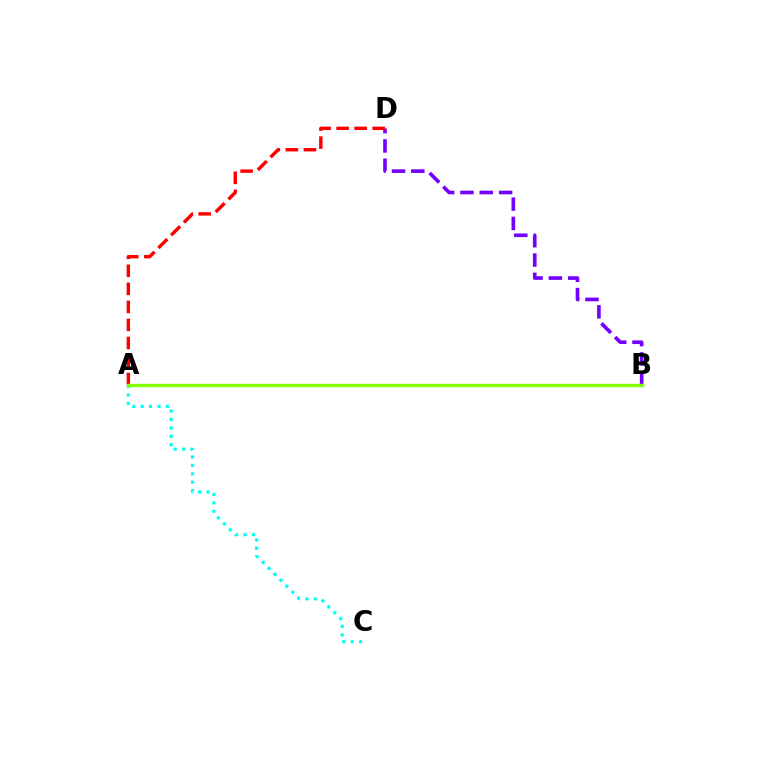{('B', 'D'): [{'color': '#7200ff', 'line_style': 'dashed', 'thickness': 2.63}], ('A', 'D'): [{'color': '#ff0000', 'line_style': 'dashed', 'thickness': 2.45}], ('A', 'C'): [{'color': '#00fff6', 'line_style': 'dotted', 'thickness': 2.28}], ('A', 'B'): [{'color': '#84ff00', 'line_style': 'solid', 'thickness': 2.44}]}